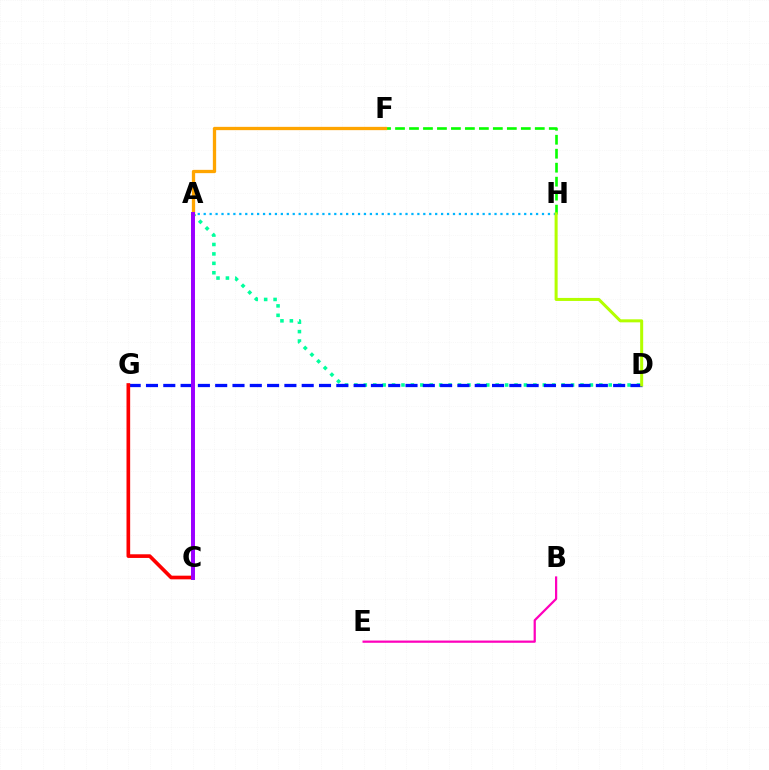{('A', 'H'): [{'color': '#00b5ff', 'line_style': 'dotted', 'thickness': 1.61}], ('A', 'D'): [{'color': '#00ff9d', 'line_style': 'dotted', 'thickness': 2.56}], ('D', 'G'): [{'color': '#0010ff', 'line_style': 'dashed', 'thickness': 2.35}], ('F', 'H'): [{'color': '#08ff00', 'line_style': 'dashed', 'thickness': 1.9}], ('B', 'E'): [{'color': '#ff00bd', 'line_style': 'solid', 'thickness': 1.61}], ('D', 'H'): [{'color': '#b3ff00', 'line_style': 'solid', 'thickness': 2.18}], ('C', 'G'): [{'color': '#ff0000', 'line_style': 'solid', 'thickness': 2.63}], ('A', 'F'): [{'color': '#ffa500', 'line_style': 'solid', 'thickness': 2.37}], ('A', 'C'): [{'color': '#9b00ff', 'line_style': 'solid', 'thickness': 2.85}]}